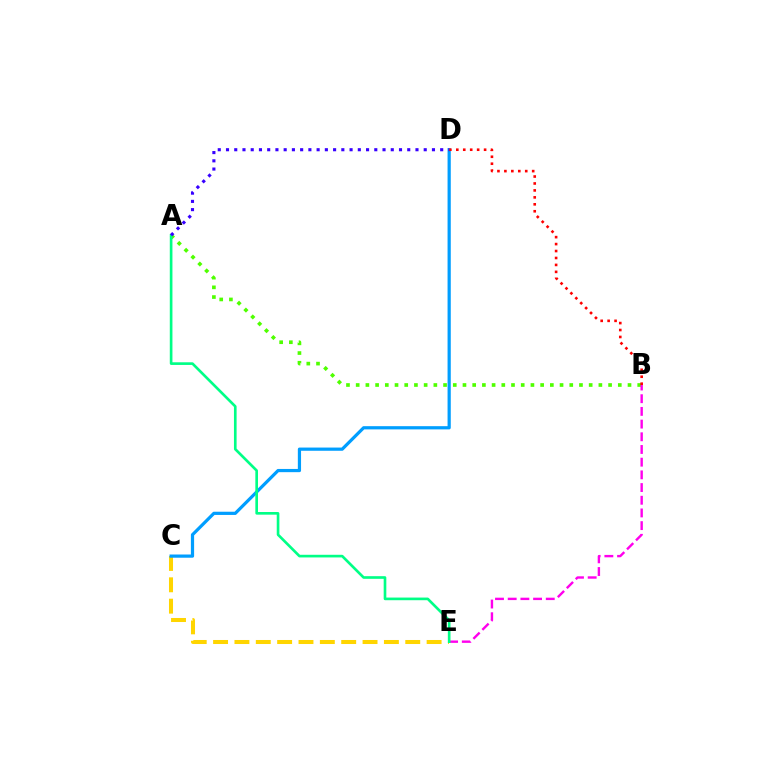{('C', 'E'): [{'color': '#ffd500', 'line_style': 'dashed', 'thickness': 2.9}], ('A', 'B'): [{'color': '#4fff00', 'line_style': 'dotted', 'thickness': 2.64}], ('C', 'D'): [{'color': '#009eff', 'line_style': 'solid', 'thickness': 2.32}], ('B', 'E'): [{'color': '#ff00ed', 'line_style': 'dashed', 'thickness': 1.72}], ('B', 'D'): [{'color': '#ff0000', 'line_style': 'dotted', 'thickness': 1.89}], ('A', 'E'): [{'color': '#00ff86', 'line_style': 'solid', 'thickness': 1.91}], ('A', 'D'): [{'color': '#3700ff', 'line_style': 'dotted', 'thickness': 2.24}]}